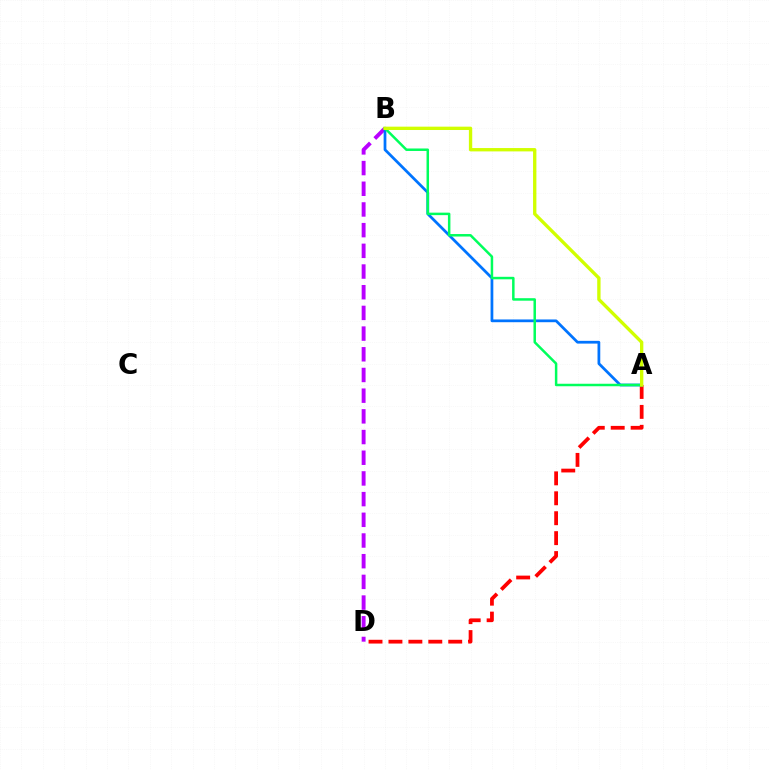{('B', 'D'): [{'color': '#b900ff', 'line_style': 'dashed', 'thickness': 2.81}], ('A', 'D'): [{'color': '#ff0000', 'line_style': 'dashed', 'thickness': 2.71}], ('A', 'B'): [{'color': '#0074ff', 'line_style': 'solid', 'thickness': 1.98}, {'color': '#00ff5c', 'line_style': 'solid', 'thickness': 1.79}, {'color': '#d1ff00', 'line_style': 'solid', 'thickness': 2.41}]}